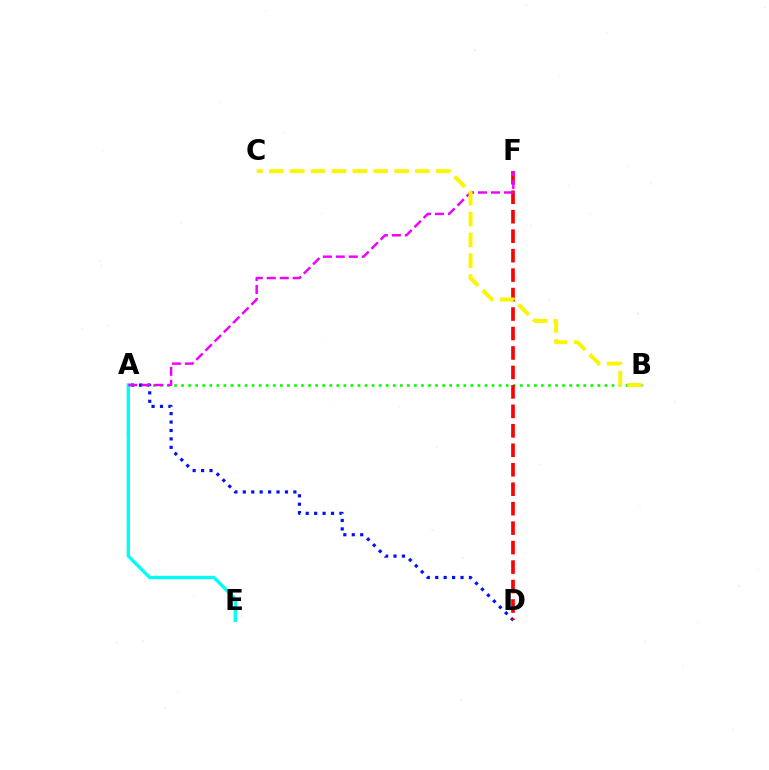{('A', 'B'): [{'color': '#08ff00', 'line_style': 'dotted', 'thickness': 1.92}], ('A', 'D'): [{'color': '#0010ff', 'line_style': 'dotted', 'thickness': 2.29}], ('D', 'F'): [{'color': '#ff0000', 'line_style': 'dashed', 'thickness': 2.64}], ('A', 'E'): [{'color': '#00fff6', 'line_style': 'solid', 'thickness': 2.43}], ('A', 'F'): [{'color': '#ee00ff', 'line_style': 'dashed', 'thickness': 1.76}], ('B', 'C'): [{'color': '#fcf500', 'line_style': 'dashed', 'thickness': 2.84}]}